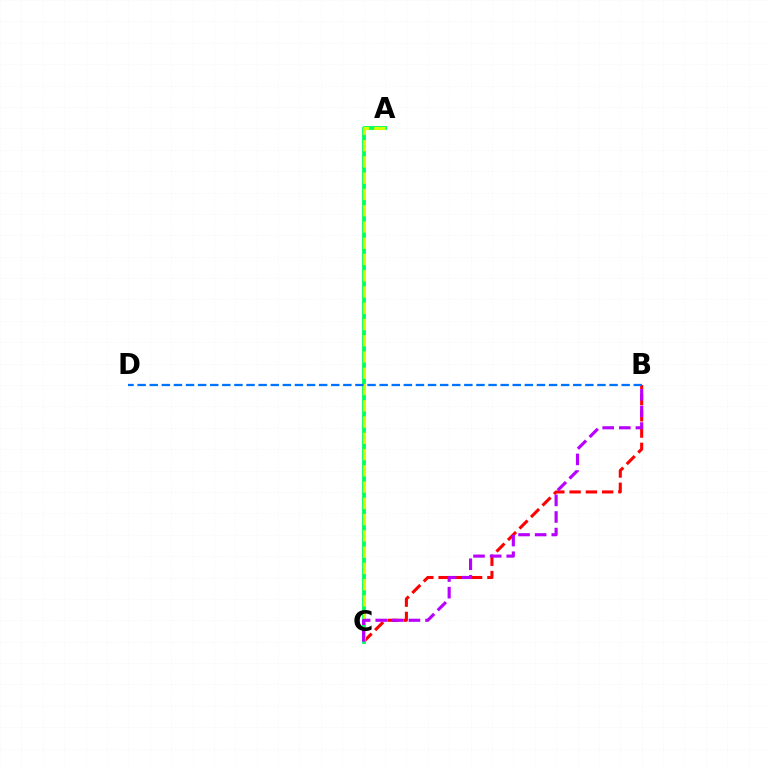{('B', 'C'): [{'color': '#ff0000', 'line_style': 'dashed', 'thickness': 2.21}, {'color': '#b900ff', 'line_style': 'dashed', 'thickness': 2.26}], ('A', 'C'): [{'color': '#00ff5c', 'line_style': 'solid', 'thickness': 2.76}, {'color': '#d1ff00', 'line_style': 'dashed', 'thickness': 2.21}], ('B', 'D'): [{'color': '#0074ff', 'line_style': 'dashed', 'thickness': 1.64}]}